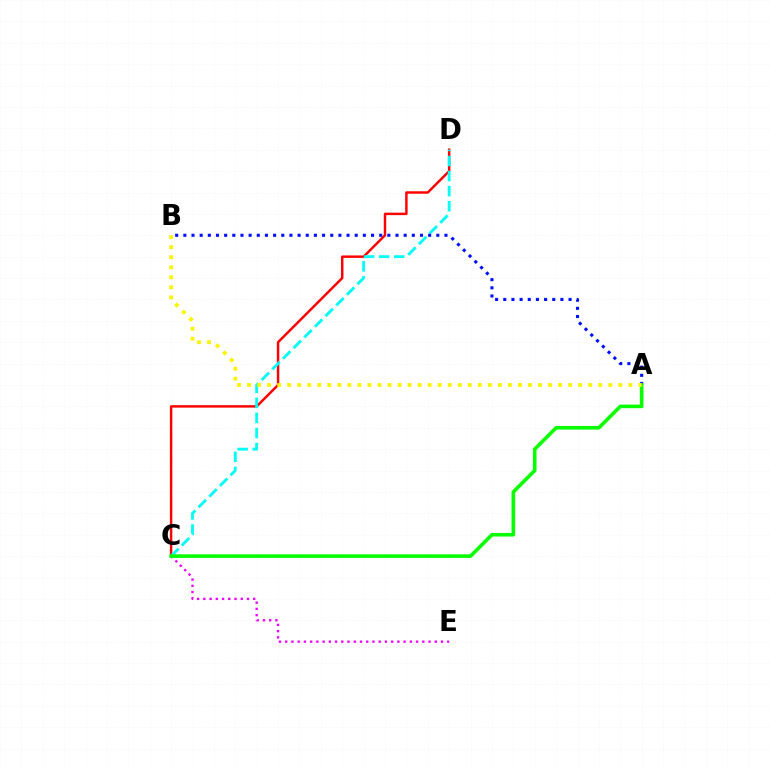{('C', 'D'): [{'color': '#ff0000', 'line_style': 'solid', 'thickness': 1.77}, {'color': '#00fff6', 'line_style': 'dashed', 'thickness': 2.05}], ('C', 'E'): [{'color': '#ee00ff', 'line_style': 'dotted', 'thickness': 1.69}], ('A', 'B'): [{'color': '#0010ff', 'line_style': 'dotted', 'thickness': 2.22}, {'color': '#fcf500', 'line_style': 'dotted', 'thickness': 2.73}], ('A', 'C'): [{'color': '#08ff00', 'line_style': 'solid', 'thickness': 2.59}]}